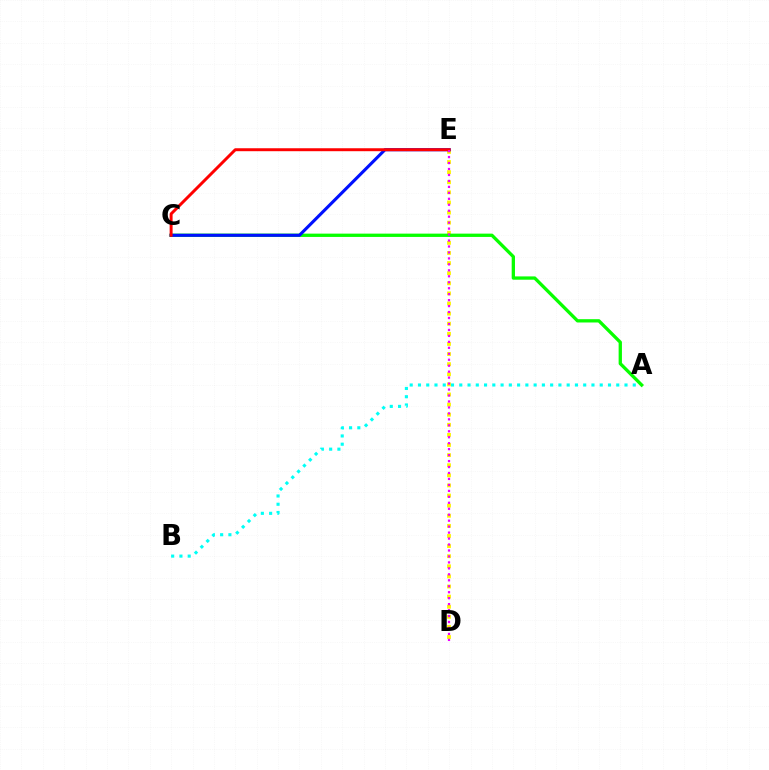{('D', 'E'): [{'color': '#fcf500', 'line_style': 'dotted', 'thickness': 2.75}, {'color': '#ee00ff', 'line_style': 'dotted', 'thickness': 1.62}], ('A', 'B'): [{'color': '#00fff6', 'line_style': 'dotted', 'thickness': 2.24}], ('A', 'C'): [{'color': '#08ff00', 'line_style': 'solid', 'thickness': 2.38}], ('C', 'E'): [{'color': '#0010ff', 'line_style': 'solid', 'thickness': 2.23}, {'color': '#ff0000', 'line_style': 'solid', 'thickness': 2.13}]}